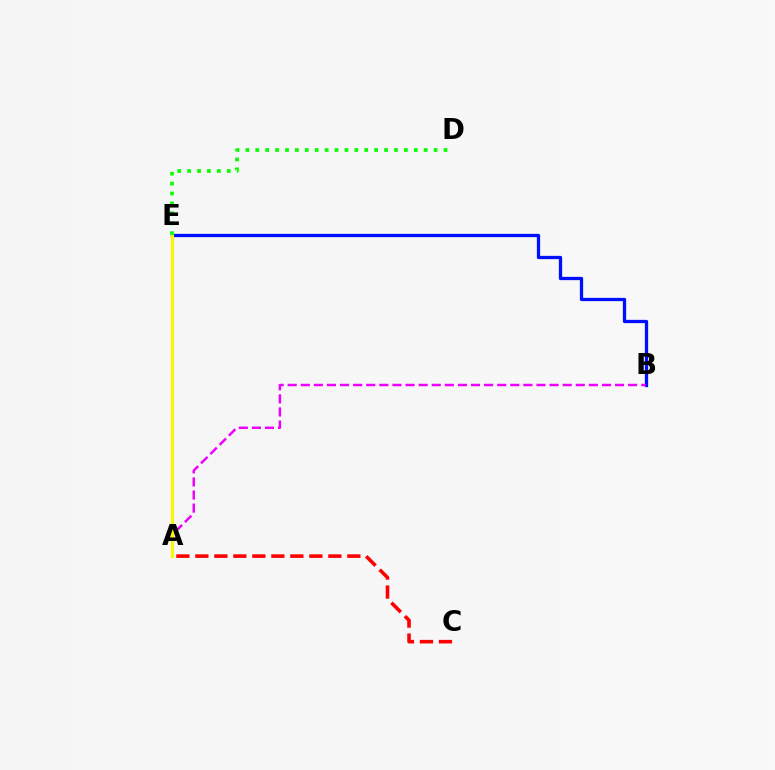{('A', 'E'): [{'color': '#00fff6', 'line_style': 'dashed', 'thickness': 2.1}, {'color': '#fcf500', 'line_style': 'solid', 'thickness': 2.23}], ('B', 'E'): [{'color': '#0010ff', 'line_style': 'solid', 'thickness': 2.36}], ('A', 'B'): [{'color': '#ee00ff', 'line_style': 'dashed', 'thickness': 1.78}], ('D', 'E'): [{'color': '#08ff00', 'line_style': 'dotted', 'thickness': 2.69}], ('A', 'C'): [{'color': '#ff0000', 'line_style': 'dashed', 'thickness': 2.58}]}